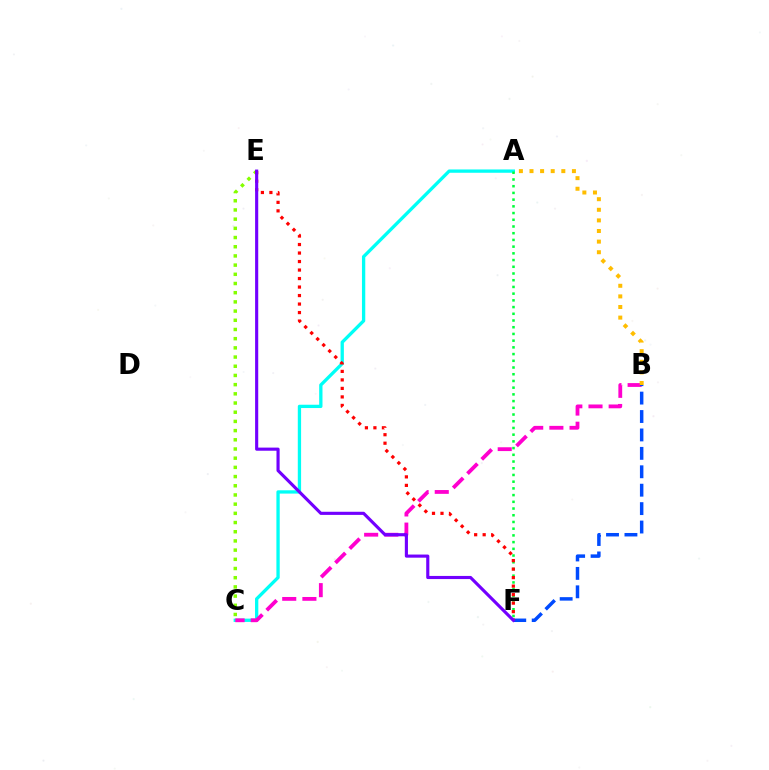{('A', 'C'): [{'color': '#00fff6', 'line_style': 'solid', 'thickness': 2.38}], ('B', 'C'): [{'color': '#ff00cf', 'line_style': 'dashed', 'thickness': 2.74}], ('A', 'B'): [{'color': '#ffbd00', 'line_style': 'dotted', 'thickness': 2.88}], ('B', 'F'): [{'color': '#004bff', 'line_style': 'dashed', 'thickness': 2.5}], ('A', 'F'): [{'color': '#00ff39', 'line_style': 'dotted', 'thickness': 1.82}], ('C', 'E'): [{'color': '#84ff00', 'line_style': 'dotted', 'thickness': 2.5}], ('E', 'F'): [{'color': '#ff0000', 'line_style': 'dotted', 'thickness': 2.31}, {'color': '#7200ff', 'line_style': 'solid', 'thickness': 2.25}]}